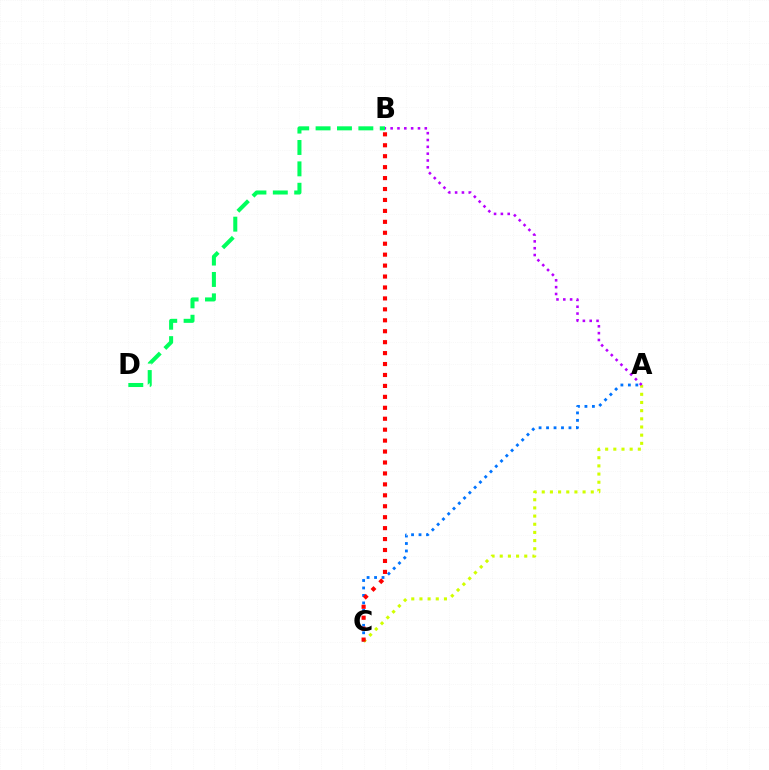{('B', 'D'): [{'color': '#00ff5c', 'line_style': 'dashed', 'thickness': 2.91}], ('A', 'C'): [{'color': '#0074ff', 'line_style': 'dotted', 'thickness': 2.03}, {'color': '#d1ff00', 'line_style': 'dotted', 'thickness': 2.22}], ('B', 'C'): [{'color': '#ff0000', 'line_style': 'dotted', 'thickness': 2.97}], ('A', 'B'): [{'color': '#b900ff', 'line_style': 'dotted', 'thickness': 1.86}]}